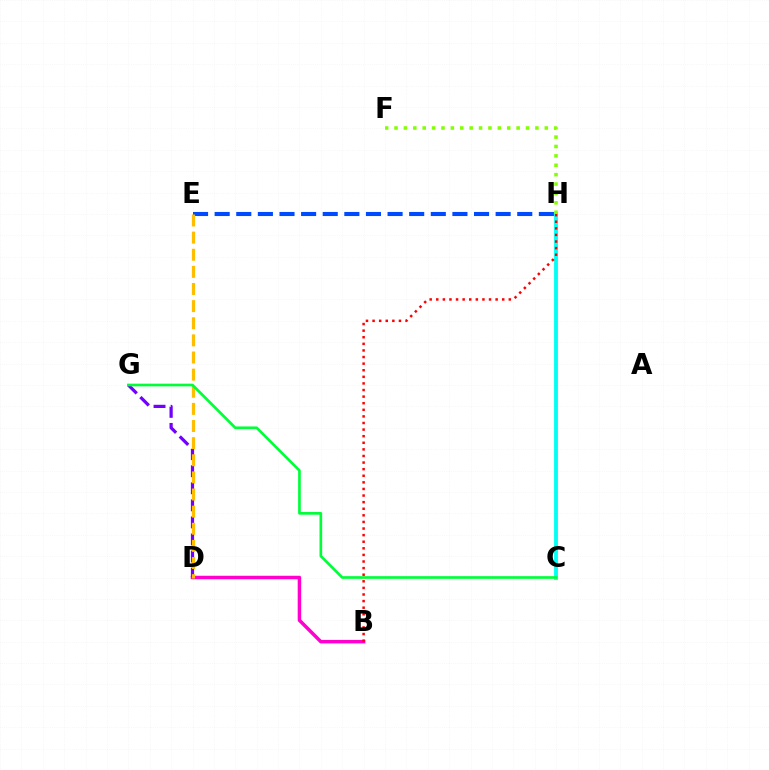{('C', 'H'): [{'color': '#00fff6', 'line_style': 'solid', 'thickness': 2.75}], ('B', 'D'): [{'color': '#ff00cf', 'line_style': 'solid', 'thickness': 2.51}], ('B', 'H'): [{'color': '#ff0000', 'line_style': 'dotted', 'thickness': 1.79}], ('F', 'H'): [{'color': '#84ff00', 'line_style': 'dotted', 'thickness': 2.55}], ('E', 'H'): [{'color': '#004bff', 'line_style': 'dashed', 'thickness': 2.94}], ('D', 'G'): [{'color': '#7200ff', 'line_style': 'dashed', 'thickness': 2.32}], ('D', 'E'): [{'color': '#ffbd00', 'line_style': 'dashed', 'thickness': 2.33}], ('C', 'G'): [{'color': '#00ff39', 'line_style': 'solid', 'thickness': 1.92}]}